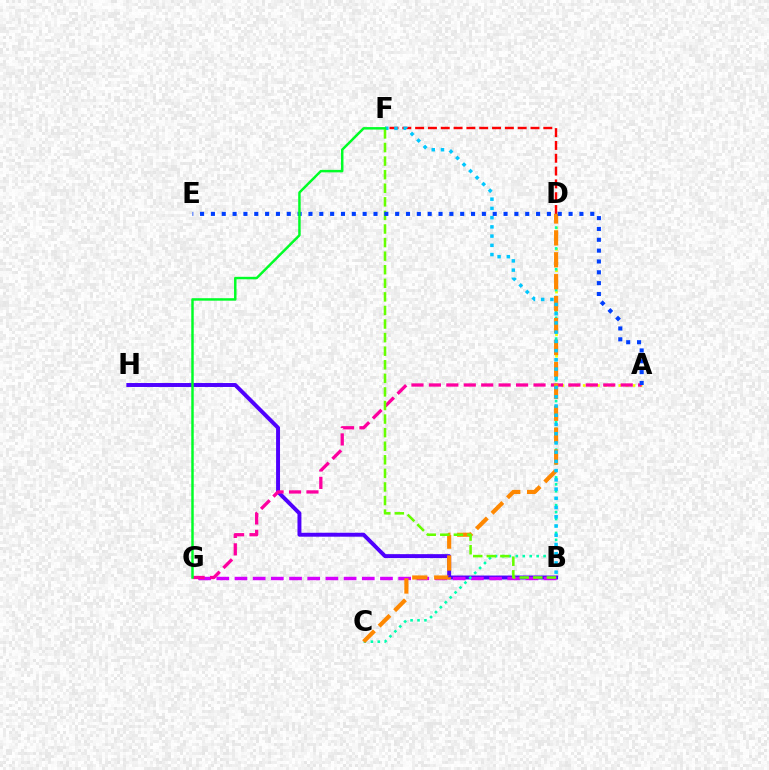{('B', 'H'): [{'color': '#4f00ff', 'line_style': 'solid', 'thickness': 2.83}], ('D', 'F'): [{'color': '#ff0000', 'line_style': 'dashed', 'thickness': 1.74}], ('A', 'D'): [{'color': '#eeff00', 'line_style': 'dotted', 'thickness': 1.94}], ('B', 'G'): [{'color': '#d600ff', 'line_style': 'dashed', 'thickness': 2.47}], ('C', 'D'): [{'color': '#00ffaf', 'line_style': 'dotted', 'thickness': 1.89}, {'color': '#ff8800', 'line_style': 'dashed', 'thickness': 2.98}], ('A', 'G'): [{'color': '#ff00a0', 'line_style': 'dashed', 'thickness': 2.37}], ('B', 'F'): [{'color': '#00c7ff', 'line_style': 'dotted', 'thickness': 2.51}, {'color': '#66ff00', 'line_style': 'dashed', 'thickness': 1.84}], ('A', 'E'): [{'color': '#003fff', 'line_style': 'dotted', 'thickness': 2.94}], ('F', 'G'): [{'color': '#00ff27', 'line_style': 'solid', 'thickness': 1.78}]}